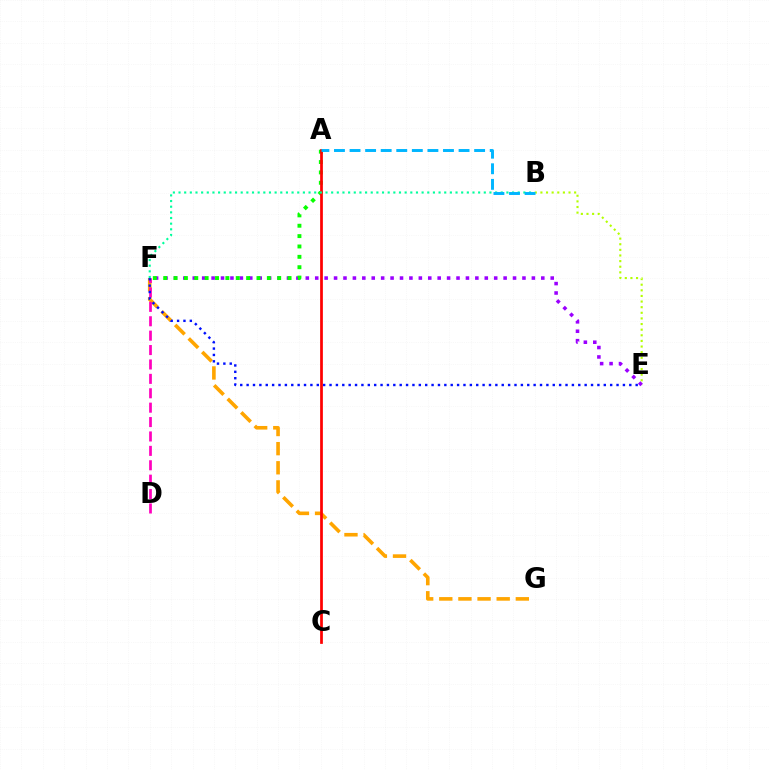{('B', 'E'): [{'color': '#b3ff00', 'line_style': 'dotted', 'thickness': 1.53}], ('E', 'F'): [{'color': '#9b00ff', 'line_style': 'dotted', 'thickness': 2.56}, {'color': '#0010ff', 'line_style': 'dotted', 'thickness': 1.73}], ('F', 'G'): [{'color': '#ffa500', 'line_style': 'dashed', 'thickness': 2.6}], ('D', 'F'): [{'color': '#ff00bd', 'line_style': 'dashed', 'thickness': 1.96}], ('A', 'F'): [{'color': '#08ff00', 'line_style': 'dotted', 'thickness': 2.82}], ('A', 'C'): [{'color': '#ff0000', 'line_style': 'solid', 'thickness': 1.97}], ('B', 'F'): [{'color': '#00ff9d', 'line_style': 'dotted', 'thickness': 1.54}], ('A', 'B'): [{'color': '#00b5ff', 'line_style': 'dashed', 'thickness': 2.12}]}